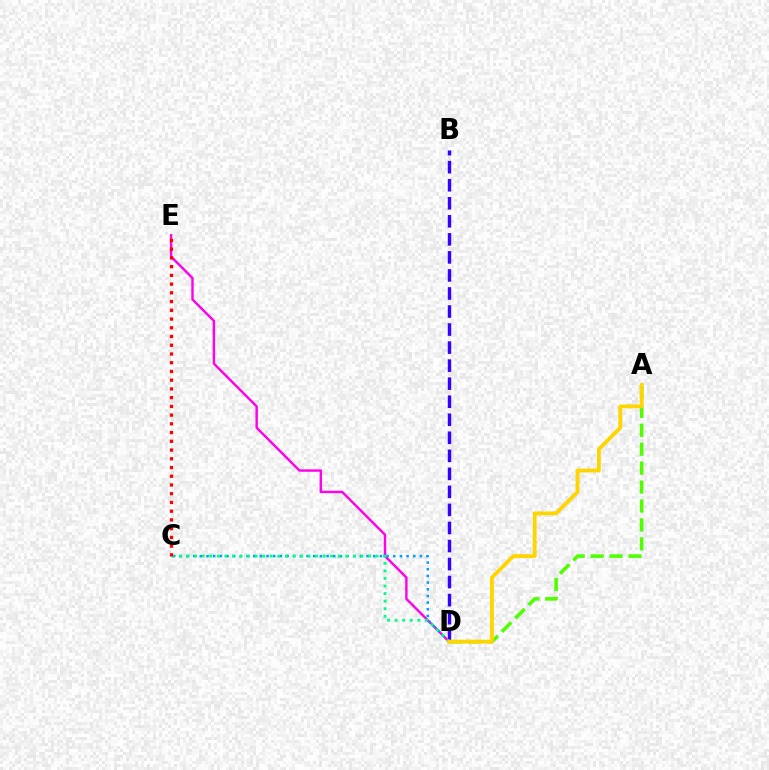{('B', 'D'): [{'color': '#3700ff', 'line_style': 'dashed', 'thickness': 2.45}], ('D', 'E'): [{'color': '#ff00ed', 'line_style': 'solid', 'thickness': 1.74}], ('C', 'D'): [{'color': '#009eff', 'line_style': 'dotted', 'thickness': 1.81}, {'color': '#00ff86', 'line_style': 'dotted', 'thickness': 2.05}], ('C', 'E'): [{'color': '#ff0000', 'line_style': 'dotted', 'thickness': 2.37}], ('A', 'D'): [{'color': '#4fff00', 'line_style': 'dashed', 'thickness': 2.57}, {'color': '#ffd500', 'line_style': 'solid', 'thickness': 2.74}]}